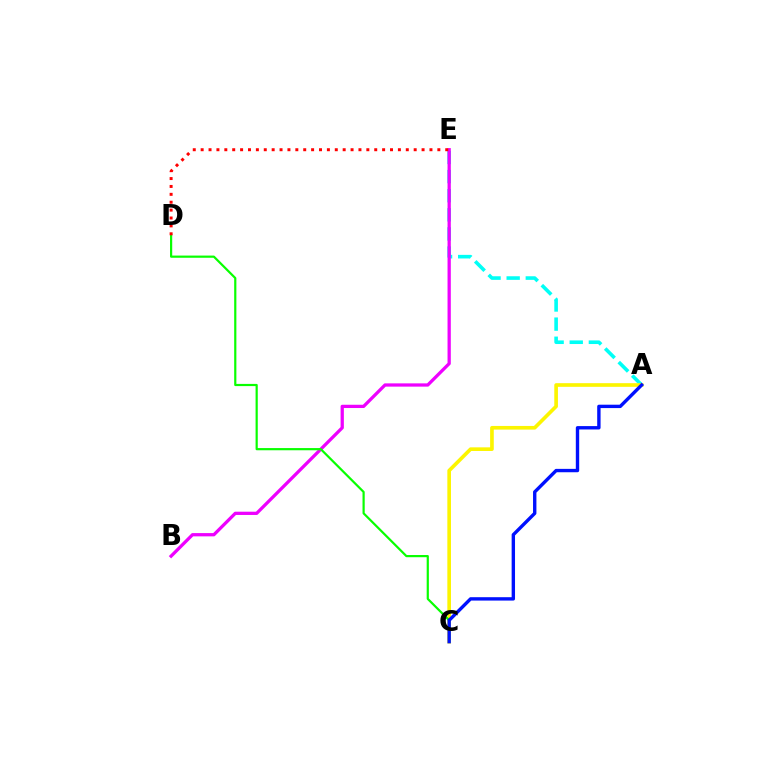{('A', 'E'): [{'color': '#00fff6', 'line_style': 'dashed', 'thickness': 2.6}], ('A', 'C'): [{'color': '#fcf500', 'line_style': 'solid', 'thickness': 2.63}, {'color': '#0010ff', 'line_style': 'solid', 'thickness': 2.43}], ('B', 'E'): [{'color': '#ee00ff', 'line_style': 'solid', 'thickness': 2.35}], ('C', 'D'): [{'color': '#08ff00', 'line_style': 'solid', 'thickness': 1.58}], ('D', 'E'): [{'color': '#ff0000', 'line_style': 'dotted', 'thickness': 2.14}]}